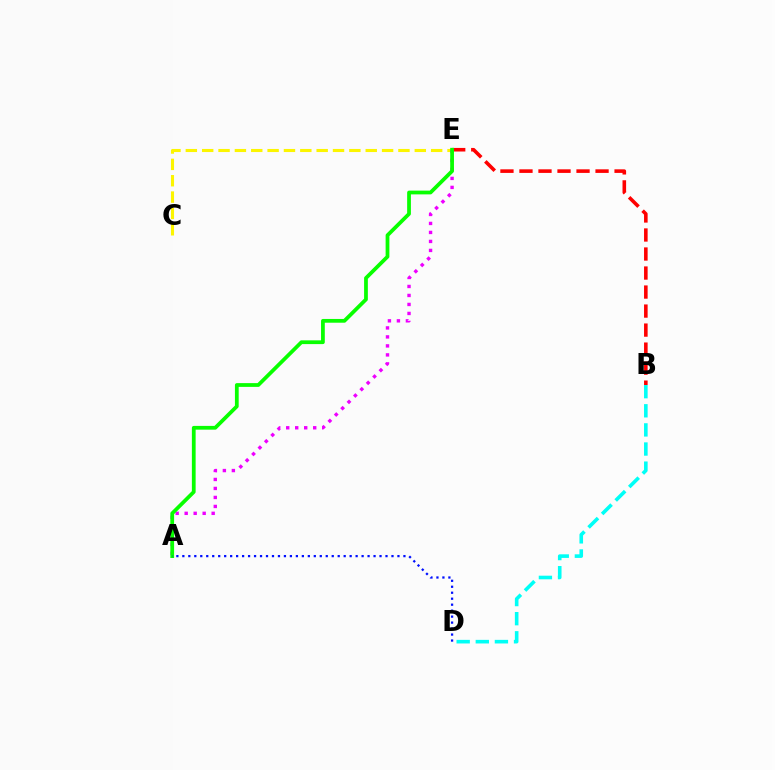{('C', 'E'): [{'color': '#fcf500', 'line_style': 'dashed', 'thickness': 2.22}], ('B', 'E'): [{'color': '#ff0000', 'line_style': 'dashed', 'thickness': 2.58}], ('B', 'D'): [{'color': '#00fff6', 'line_style': 'dashed', 'thickness': 2.6}], ('A', 'E'): [{'color': '#ee00ff', 'line_style': 'dotted', 'thickness': 2.44}, {'color': '#08ff00', 'line_style': 'solid', 'thickness': 2.71}], ('A', 'D'): [{'color': '#0010ff', 'line_style': 'dotted', 'thickness': 1.62}]}